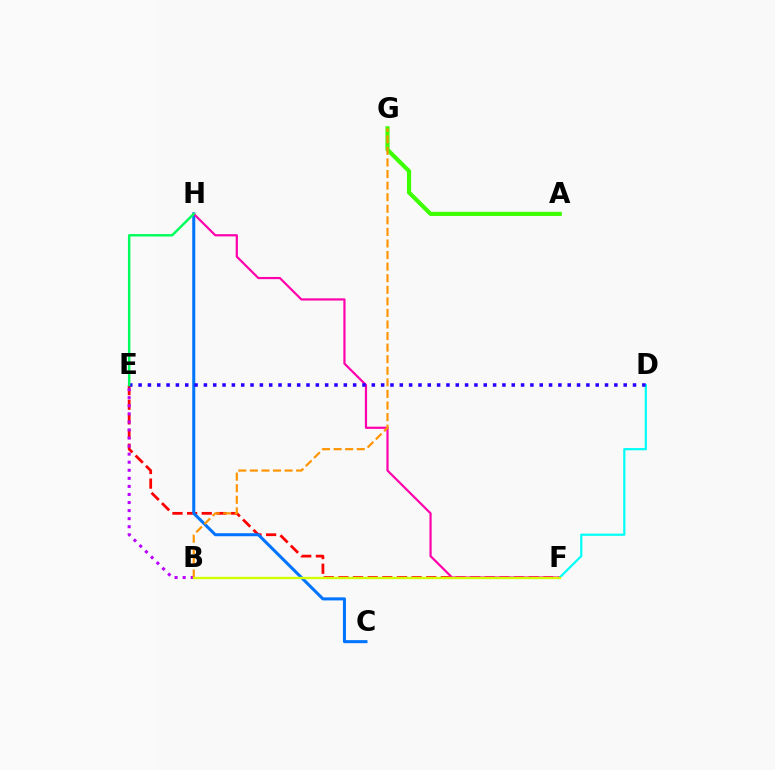{('E', 'F'): [{'color': '#ff0000', 'line_style': 'dashed', 'thickness': 1.99}], ('C', 'H'): [{'color': '#0074ff', 'line_style': 'solid', 'thickness': 2.19}], ('B', 'E'): [{'color': '#b900ff', 'line_style': 'dotted', 'thickness': 2.19}], ('A', 'G'): [{'color': '#3dff00', 'line_style': 'solid', 'thickness': 2.99}], ('F', 'H'): [{'color': '#ff00ac', 'line_style': 'solid', 'thickness': 1.59}], ('D', 'F'): [{'color': '#00fff6', 'line_style': 'solid', 'thickness': 1.58}], ('B', 'G'): [{'color': '#ff9400', 'line_style': 'dashed', 'thickness': 1.57}], ('D', 'E'): [{'color': '#2500ff', 'line_style': 'dotted', 'thickness': 2.53}], ('B', 'F'): [{'color': '#d1ff00', 'line_style': 'solid', 'thickness': 1.69}], ('E', 'H'): [{'color': '#00ff5c', 'line_style': 'solid', 'thickness': 1.77}]}